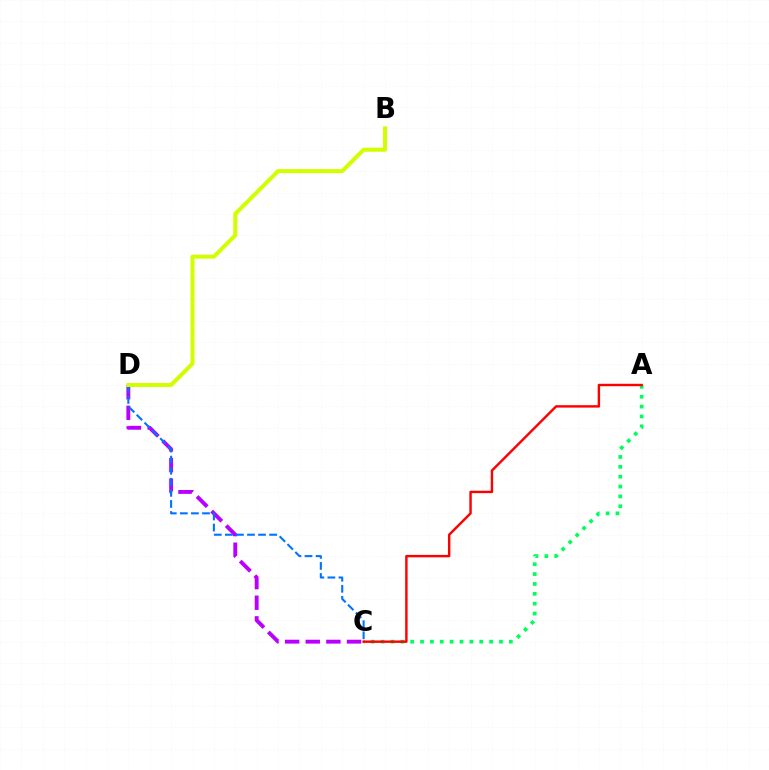{('C', 'D'): [{'color': '#b900ff', 'line_style': 'dashed', 'thickness': 2.8}, {'color': '#0074ff', 'line_style': 'dashed', 'thickness': 1.5}], ('A', 'C'): [{'color': '#00ff5c', 'line_style': 'dotted', 'thickness': 2.68}, {'color': '#ff0000', 'line_style': 'solid', 'thickness': 1.74}], ('B', 'D'): [{'color': '#d1ff00', 'line_style': 'solid', 'thickness': 2.9}]}